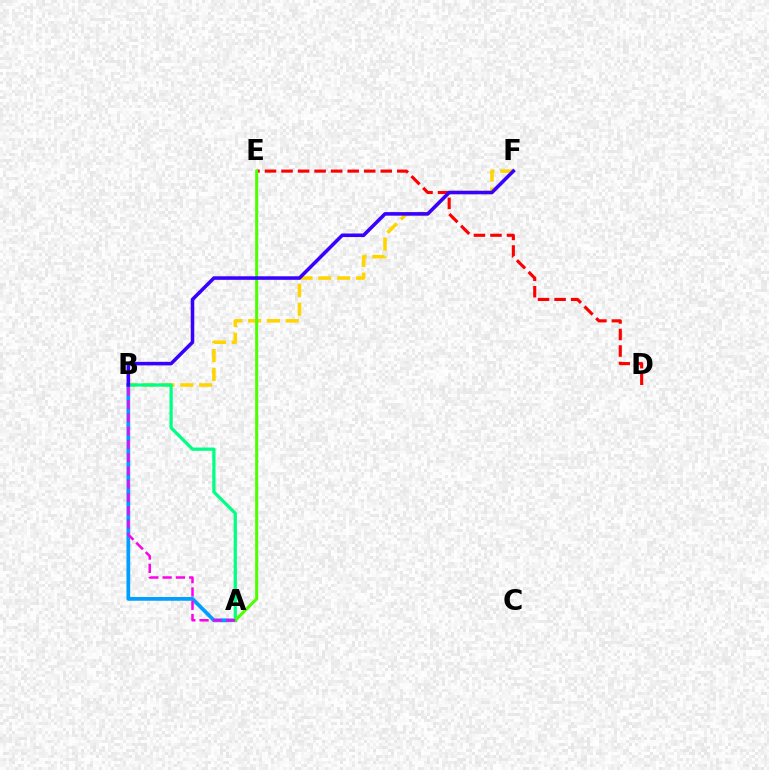{('B', 'F'): [{'color': '#ffd500', 'line_style': 'dashed', 'thickness': 2.56}, {'color': '#3700ff', 'line_style': 'solid', 'thickness': 2.55}], ('A', 'B'): [{'color': '#009eff', 'line_style': 'solid', 'thickness': 2.69}, {'color': '#00ff86', 'line_style': 'solid', 'thickness': 2.34}, {'color': '#ff00ed', 'line_style': 'dashed', 'thickness': 1.8}], ('D', 'E'): [{'color': '#ff0000', 'line_style': 'dashed', 'thickness': 2.25}], ('A', 'E'): [{'color': '#4fff00', 'line_style': 'solid', 'thickness': 2.19}]}